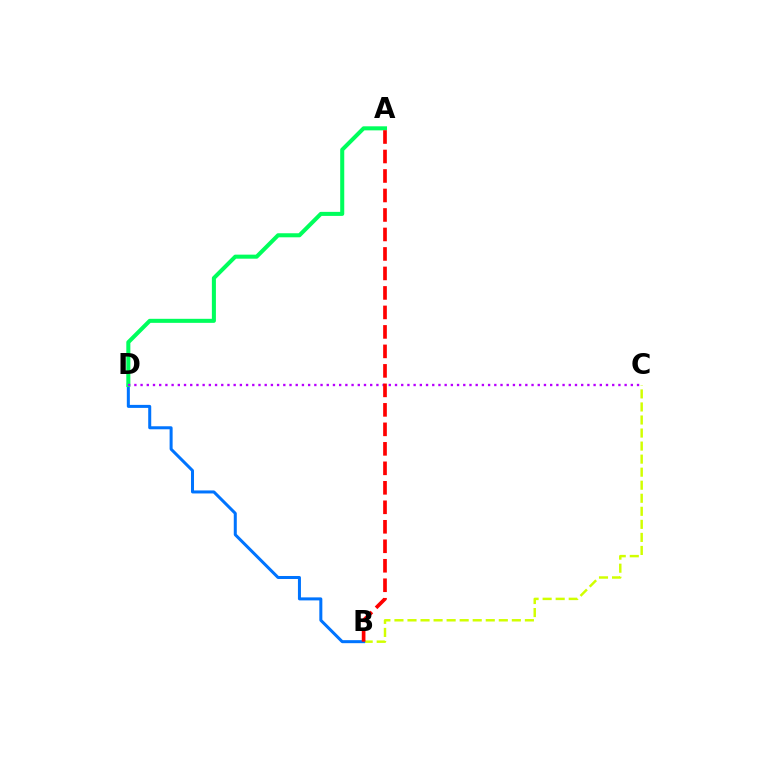{('B', 'C'): [{'color': '#d1ff00', 'line_style': 'dashed', 'thickness': 1.77}], ('B', 'D'): [{'color': '#0074ff', 'line_style': 'solid', 'thickness': 2.17}], ('A', 'D'): [{'color': '#00ff5c', 'line_style': 'solid', 'thickness': 2.91}], ('C', 'D'): [{'color': '#b900ff', 'line_style': 'dotted', 'thickness': 1.69}], ('A', 'B'): [{'color': '#ff0000', 'line_style': 'dashed', 'thickness': 2.65}]}